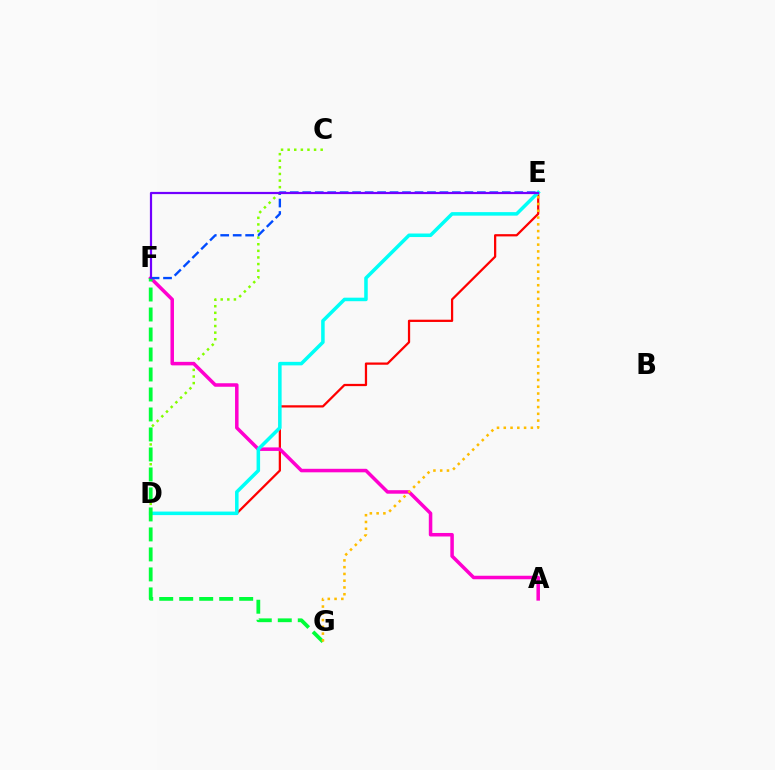{('D', 'E'): [{'color': '#ff0000', 'line_style': 'solid', 'thickness': 1.62}, {'color': '#00fff6', 'line_style': 'solid', 'thickness': 2.54}], ('C', 'D'): [{'color': '#84ff00', 'line_style': 'dotted', 'thickness': 1.79}], ('A', 'F'): [{'color': '#ff00cf', 'line_style': 'solid', 'thickness': 2.53}], ('F', 'G'): [{'color': '#00ff39', 'line_style': 'dashed', 'thickness': 2.72}], ('E', 'G'): [{'color': '#ffbd00', 'line_style': 'dotted', 'thickness': 1.84}], ('E', 'F'): [{'color': '#004bff', 'line_style': 'dashed', 'thickness': 1.69}, {'color': '#7200ff', 'line_style': 'solid', 'thickness': 1.59}]}